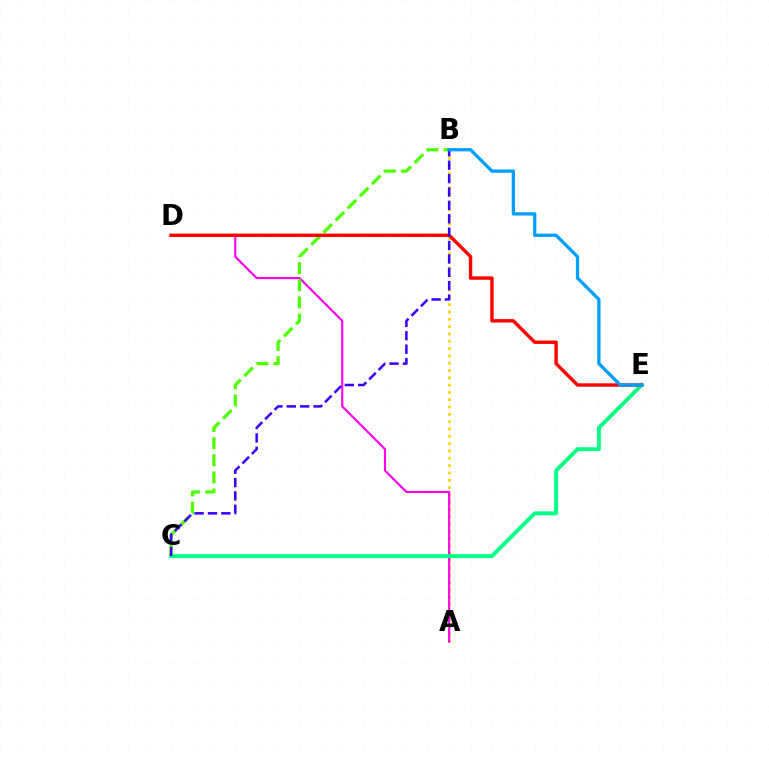{('A', 'B'): [{'color': '#ffd500', 'line_style': 'dotted', 'thickness': 1.99}], ('A', 'D'): [{'color': '#ff00ed', 'line_style': 'solid', 'thickness': 1.54}], ('C', 'E'): [{'color': '#00ff86', 'line_style': 'solid', 'thickness': 2.82}], ('B', 'C'): [{'color': '#4fff00', 'line_style': 'dashed', 'thickness': 2.33}, {'color': '#3700ff', 'line_style': 'dashed', 'thickness': 1.82}], ('D', 'E'): [{'color': '#ff0000', 'line_style': 'solid', 'thickness': 2.45}], ('B', 'E'): [{'color': '#009eff', 'line_style': 'solid', 'thickness': 2.36}]}